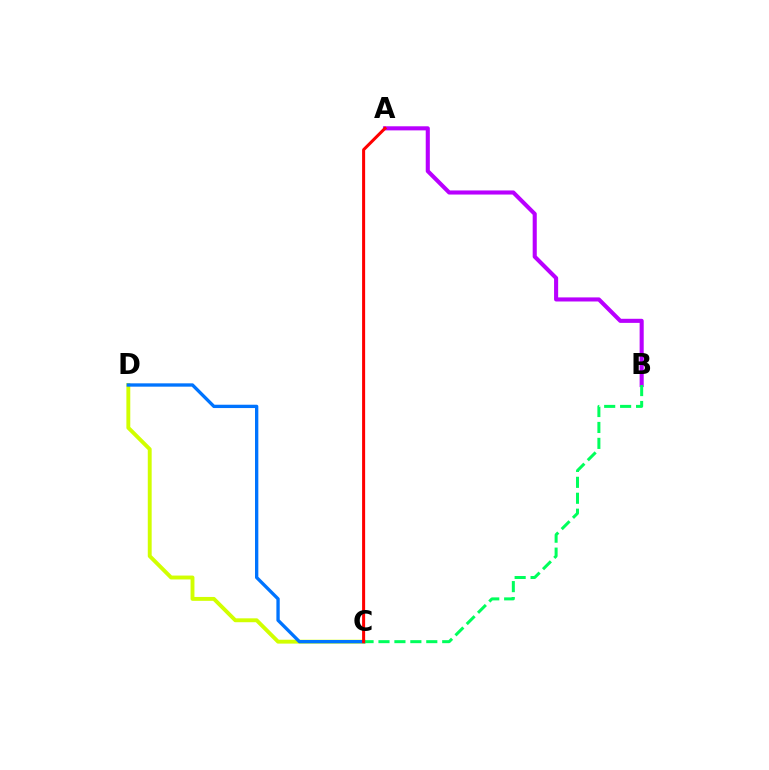{('C', 'D'): [{'color': '#d1ff00', 'line_style': 'solid', 'thickness': 2.8}, {'color': '#0074ff', 'line_style': 'solid', 'thickness': 2.4}], ('A', 'B'): [{'color': '#b900ff', 'line_style': 'solid', 'thickness': 2.94}], ('B', 'C'): [{'color': '#00ff5c', 'line_style': 'dashed', 'thickness': 2.16}], ('A', 'C'): [{'color': '#ff0000', 'line_style': 'solid', 'thickness': 2.18}]}